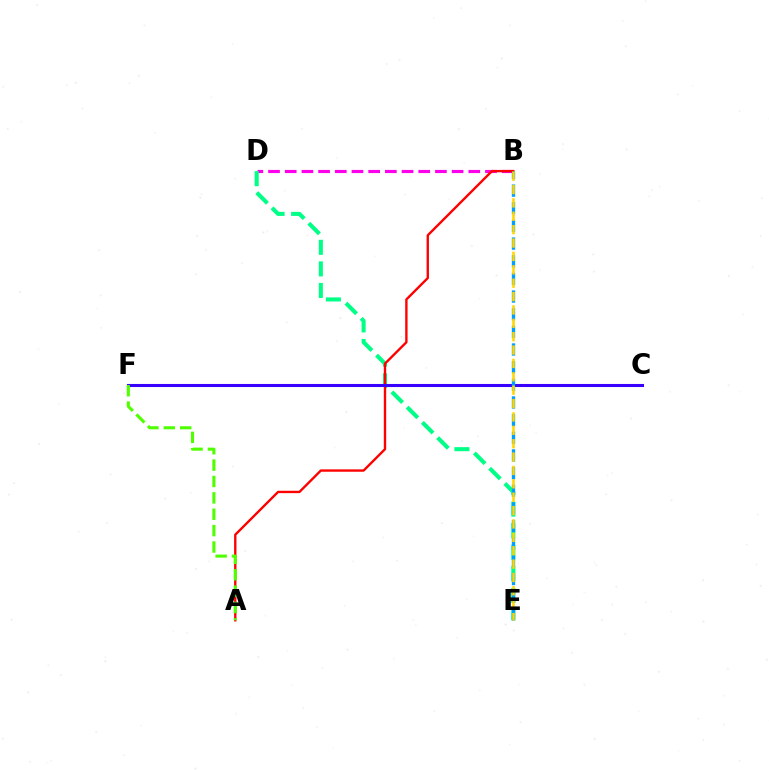{('B', 'D'): [{'color': '#ff00ed', 'line_style': 'dashed', 'thickness': 2.27}], ('D', 'E'): [{'color': '#00ff86', 'line_style': 'dashed', 'thickness': 2.93}], ('A', 'B'): [{'color': '#ff0000', 'line_style': 'solid', 'thickness': 1.71}], ('C', 'F'): [{'color': '#3700ff', 'line_style': 'solid', 'thickness': 2.21}], ('B', 'E'): [{'color': '#009eff', 'line_style': 'dashed', 'thickness': 2.4}, {'color': '#ffd500', 'line_style': 'dashed', 'thickness': 1.82}], ('A', 'F'): [{'color': '#4fff00', 'line_style': 'dashed', 'thickness': 2.23}]}